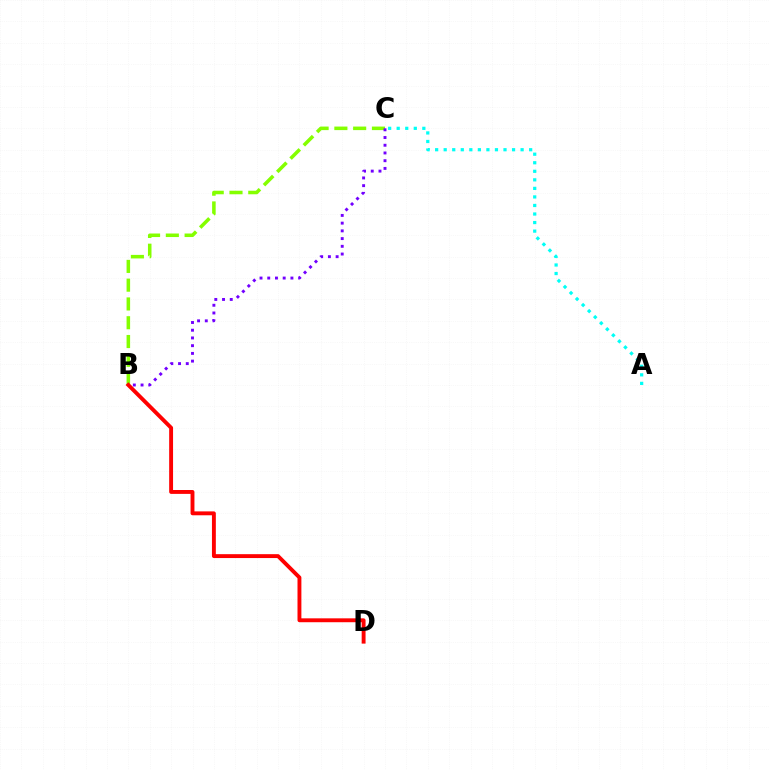{('B', 'C'): [{'color': '#84ff00', 'line_style': 'dashed', 'thickness': 2.55}, {'color': '#7200ff', 'line_style': 'dotted', 'thickness': 2.1}], ('A', 'C'): [{'color': '#00fff6', 'line_style': 'dotted', 'thickness': 2.32}], ('B', 'D'): [{'color': '#ff0000', 'line_style': 'solid', 'thickness': 2.8}]}